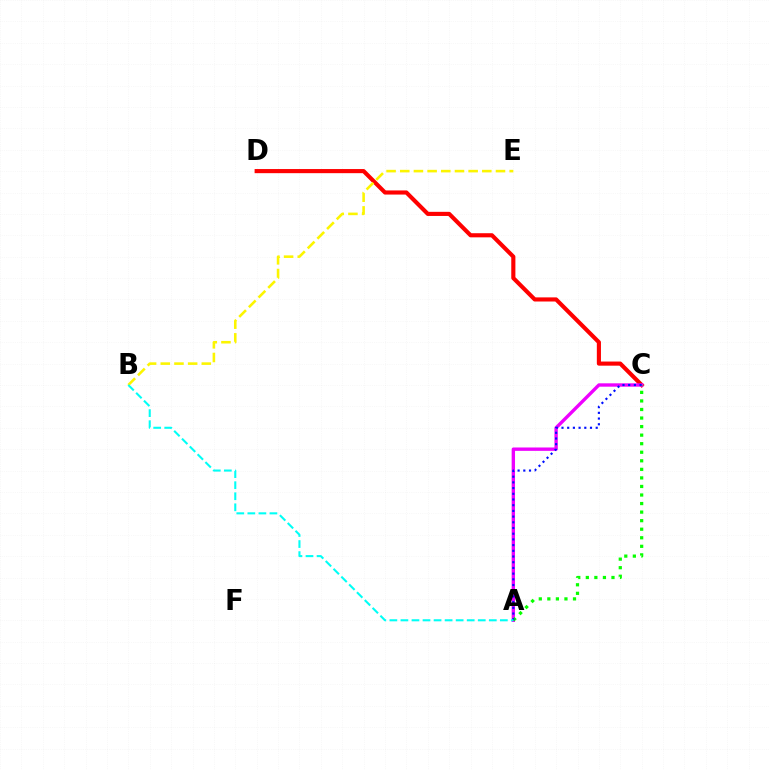{('C', 'D'): [{'color': '#ff0000', 'line_style': 'solid', 'thickness': 2.97}], ('A', 'C'): [{'color': '#ee00ff', 'line_style': 'solid', 'thickness': 2.42}, {'color': '#08ff00', 'line_style': 'dotted', 'thickness': 2.32}, {'color': '#0010ff', 'line_style': 'dotted', 'thickness': 1.55}], ('B', 'E'): [{'color': '#fcf500', 'line_style': 'dashed', 'thickness': 1.86}], ('A', 'B'): [{'color': '#00fff6', 'line_style': 'dashed', 'thickness': 1.5}]}